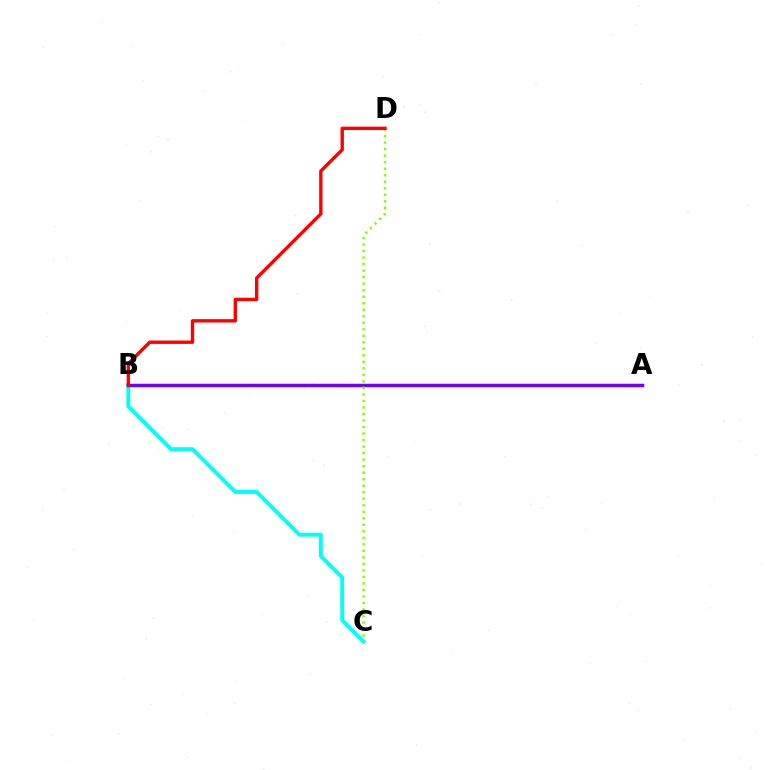{('B', 'C'): [{'color': '#00fff6', 'line_style': 'solid', 'thickness': 2.8}], ('A', 'B'): [{'color': '#7200ff', 'line_style': 'solid', 'thickness': 2.5}], ('C', 'D'): [{'color': '#84ff00', 'line_style': 'dotted', 'thickness': 1.77}], ('B', 'D'): [{'color': '#ff0000', 'line_style': 'solid', 'thickness': 2.42}]}